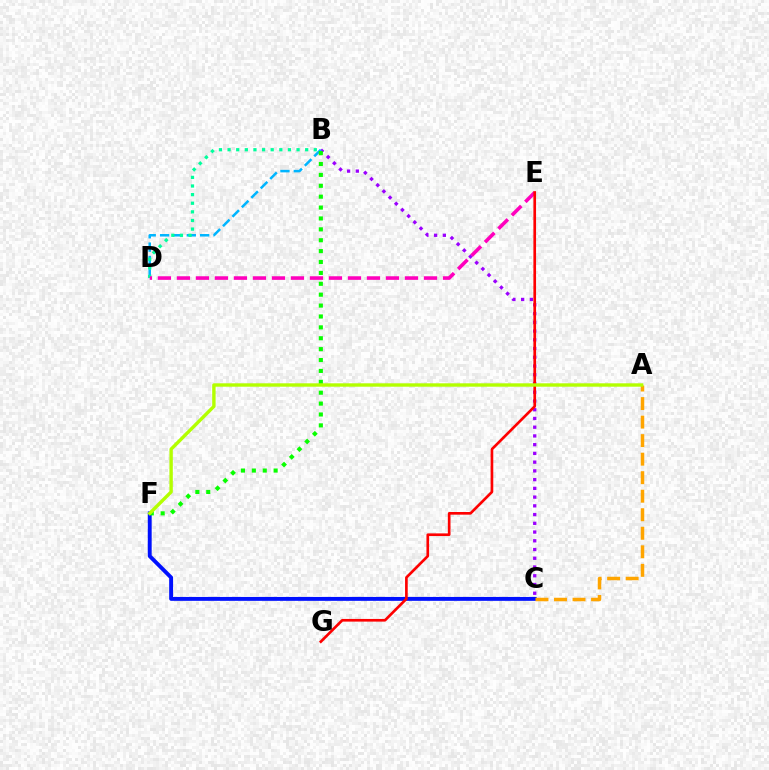{('C', 'F'): [{'color': '#0010ff', 'line_style': 'solid', 'thickness': 2.8}], ('B', 'C'): [{'color': '#9b00ff', 'line_style': 'dotted', 'thickness': 2.37}], ('B', 'D'): [{'color': '#00b5ff', 'line_style': 'dashed', 'thickness': 1.81}, {'color': '#00ff9d', 'line_style': 'dotted', 'thickness': 2.34}], ('B', 'F'): [{'color': '#08ff00', 'line_style': 'dotted', 'thickness': 2.96}], ('A', 'C'): [{'color': '#ffa500', 'line_style': 'dashed', 'thickness': 2.52}], ('D', 'E'): [{'color': '#ff00bd', 'line_style': 'dashed', 'thickness': 2.58}], ('E', 'G'): [{'color': '#ff0000', 'line_style': 'solid', 'thickness': 1.92}], ('A', 'F'): [{'color': '#b3ff00', 'line_style': 'solid', 'thickness': 2.44}]}